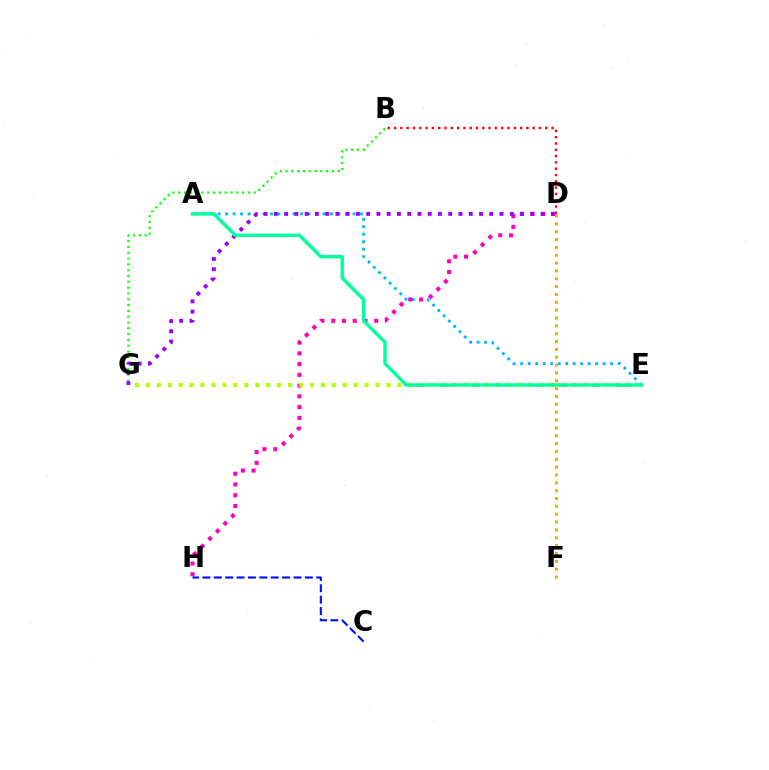{('B', 'D'): [{'color': '#ff0000', 'line_style': 'dotted', 'thickness': 1.71}], ('B', 'G'): [{'color': '#08ff00', 'line_style': 'dotted', 'thickness': 1.58}], ('A', 'E'): [{'color': '#00b5ff', 'line_style': 'dotted', 'thickness': 2.04}, {'color': '#00ff9d', 'line_style': 'solid', 'thickness': 2.44}], ('D', 'H'): [{'color': '#ff00bd', 'line_style': 'dotted', 'thickness': 2.92}], ('C', 'H'): [{'color': '#0010ff', 'line_style': 'dashed', 'thickness': 1.55}], ('D', 'G'): [{'color': '#9b00ff', 'line_style': 'dotted', 'thickness': 2.79}], ('E', 'G'): [{'color': '#b3ff00', 'line_style': 'dotted', 'thickness': 2.97}], ('D', 'F'): [{'color': '#ffa500', 'line_style': 'dotted', 'thickness': 2.13}]}